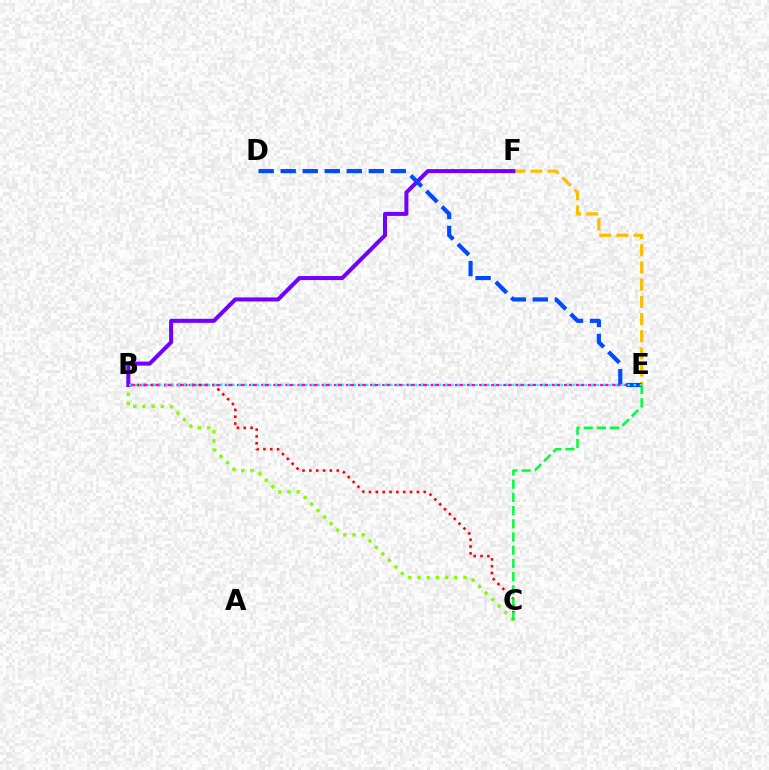{('B', 'C'): [{'color': '#ff0000', 'line_style': 'dotted', 'thickness': 1.86}, {'color': '#84ff00', 'line_style': 'dotted', 'thickness': 2.5}], ('B', 'E'): [{'color': '#ff00cf', 'line_style': 'dashed', 'thickness': 1.64}, {'color': '#00fff6', 'line_style': 'dotted', 'thickness': 1.65}], ('E', 'F'): [{'color': '#ffbd00', 'line_style': 'dashed', 'thickness': 2.33}], ('B', 'F'): [{'color': '#7200ff', 'line_style': 'solid', 'thickness': 2.9}], ('C', 'E'): [{'color': '#00ff39', 'line_style': 'dashed', 'thickness': 1.79}], ('D', 'E'): [{'color': '#004bff', 'line_style': 'dashed', 'thickness': 2.99}]}